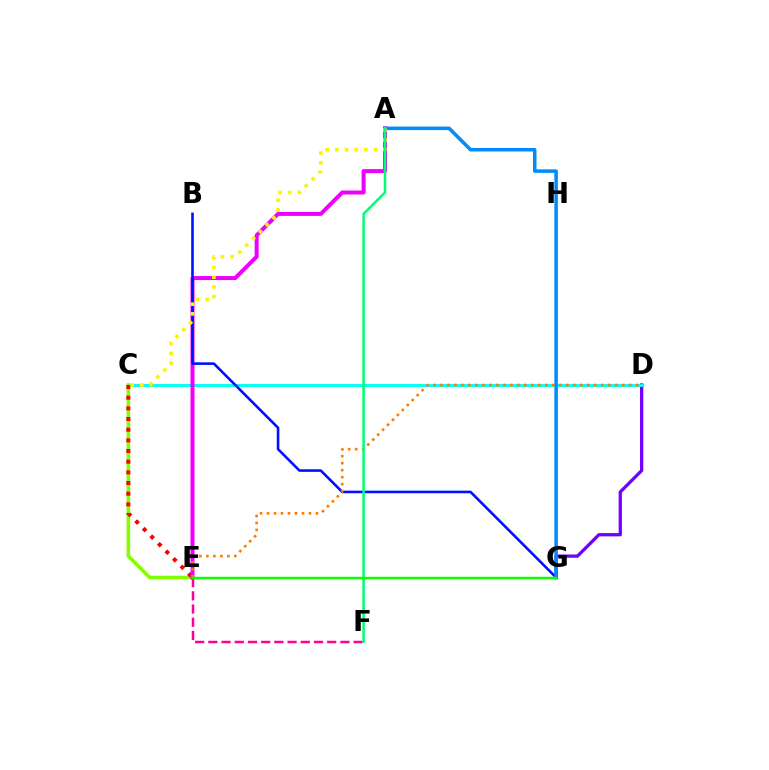{('D', 'G'): [{'color': '#7200ff', 'line_style': 'solid', 'thickness': 2.35}], ('C', 'D'): [{'color': '#00fff6', 'line_style': 'solid', 'thickness': 2.08}], ('C', 'E'): [{'color': '#84ff00', 'line_style': 'solid', 'thickness': 2.57}, {'color': '#ff0000', 'line_style': 'dotted', 'thickness': 2.9}], ('E', 'F'): [{'color': '#ff0094', 'line_style': 'dashed', 'thickness': 1.79}], ('A', 'E'): [{'color': '#ee00ff', 'line_style': 'solid', 'thickness': 2.89}], ('B', 'G'): [{'color': '#0010ff', 'line_style': 'solid', 'thickness': 1.87}], ('A', 'G'): [{'color': '#008cff', 'line_style': 'solid', 'thickness': 2.54}], ('D', 'E'): [{'color': '#ff7c00', 'line_style': 'dotted', 'thickness': 1.9}], ('A', 'C'): [{'color': '#fcf500', 'line_style': 'dotted', 'thickness': 2.63}], ('A', 'F'): [{'color': '#00ff74', 'line_style': 'solid', 'thickness': 1.82}], ('E', 'G'): [{'color': '#08ff00', 'line_style': 'solid', 'thickness': 1.77}]}